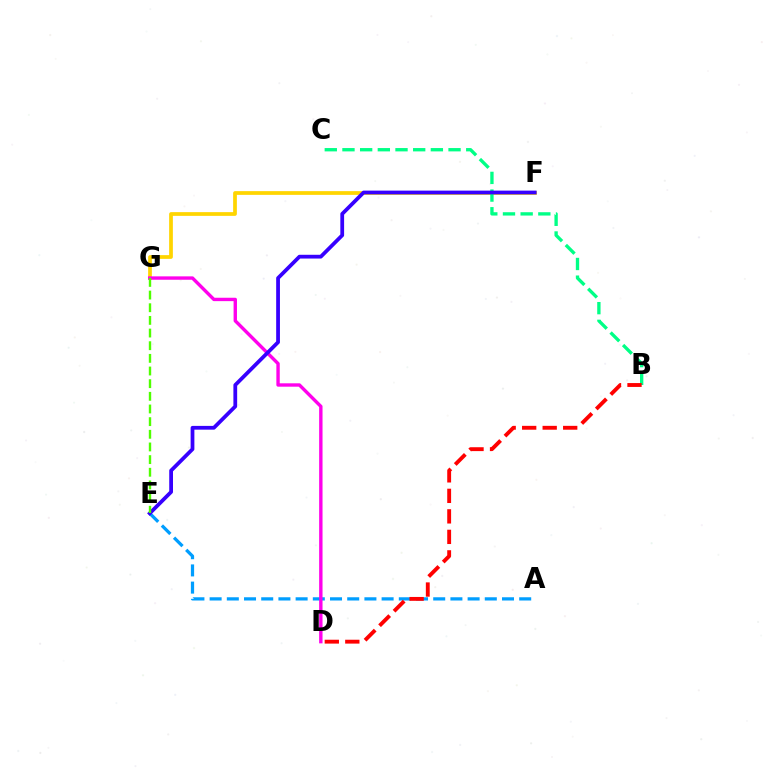{('A', 'E'): [{'color': '#009eff', 'line_style': 'dashed', 'thickness': 2.34}], ('F', 'G'): [{'color': '#ffd500', 'line_style': 'solid', 'thickness': 2.68}], ('B', 'C'): [{'color': '#00ff86', 'line_style': 'dashed', 'thickness': 2.4}], ('D', 'G'): [{'color': '#ff00ed', 'line_style': 'solid', 'thickness': 2.44}], ('B', 'D'): [{'color': '#ff0000', 'line_style': 'dashed', 'thickness': 2.79}], ('E', 'F'): [{'color': '#3700ff', 'line_style': 'solid', 'thickness': 2.71}], ('E', 'G'): [{'color': '#4fff00', 'line_style': 'dashed', 'thickness': 1.72}]}